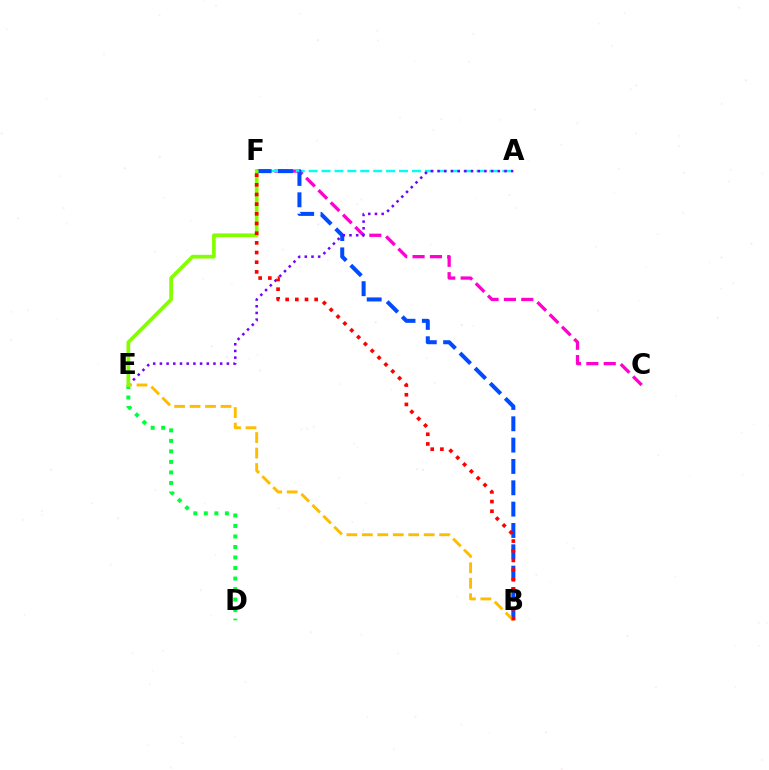{('C', 'F'): [{'color': '#ff00cf', 'line_style': 'dashed', 'thickness': 2.36}], ('A', 'F'): [{'color': '#00fff6', 'line_style': 'dashed', 'thickness': 1.75}], ('B', 'F'): [{'color': '#004bff', 'line_style': 'dashed', 'thickness': 2.9}, {'color': '#ff0000', 'line_style': 'dotted', 'thickness': 2.63}], ('A', 'E'): [{'color': '#7200ff', 'line_style': 'dotted', 'thickness': 1.82}], ('D', 'E'): [{'color': '#00ff39', 'line_style': 'dotted', 'thickness': 2.86}], ('B', 'E'): [{'color': '#ffbd00', 'line_style': 'dashed', 'thickness': 2.1}], ('E', 'F'): [{'color': '#84ff00', 'line_style': 'solid', 'thickness': 2.66}]}